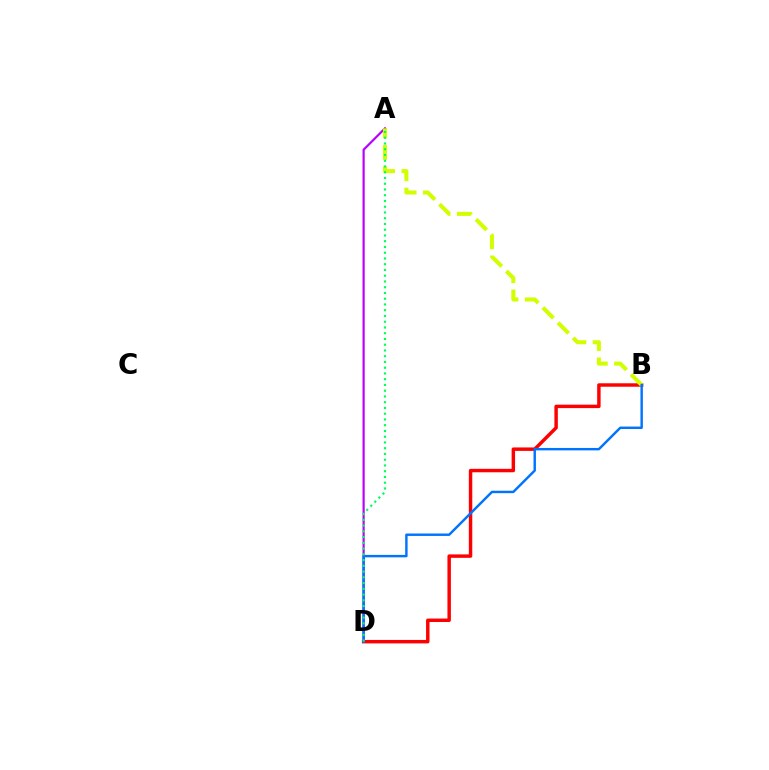{('B', 'D'): [{'color': '#ff0000', 'line_style': 'solid', 'thickness': 2.48}, {'color': '#0074ff', 'line_style': 'solid', 'thickness': 1.75}], ('A', 'D'): [{'color': '#b900ff', 'line_style': 'solid', 'thickness': 1.57}, {'color': '#00ff5c', 'line_style': 'dotted', 'thickness': 1.56}], ('A', 'B'): [{'color': '#d1ff00', 'line_style': 'dashed', 'thickness': 2.91}]}